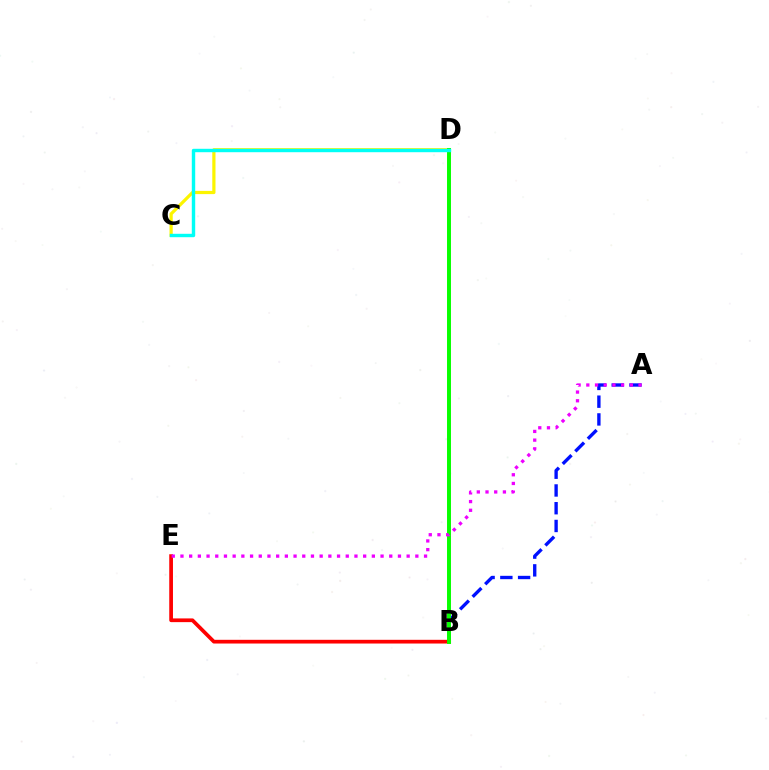{('A', 'B'): [{'color': '#0010ff', 'line_style': 'dashed', 'thickness': 2.41}], ('C', 'D'): [{'color': '#fcf500', 'line_style': 'solid', 'thickness': 2.31}, {'color': '#00fff6', 'line_style': 'solid', 'thickness': 2.46}], ('B', 'E'): [{'color': '#ff0000', 'line_style': 'solid', 'thickness': 2.68}], ('B', 'D'): [{'color': '#08ff00', 'line_style': 'solid', 'thickness': 2.84}], ('A', 'E'): [{'color': '#ee00ff', 'line_style': 'dotted', 'thickness': 2.36}]}